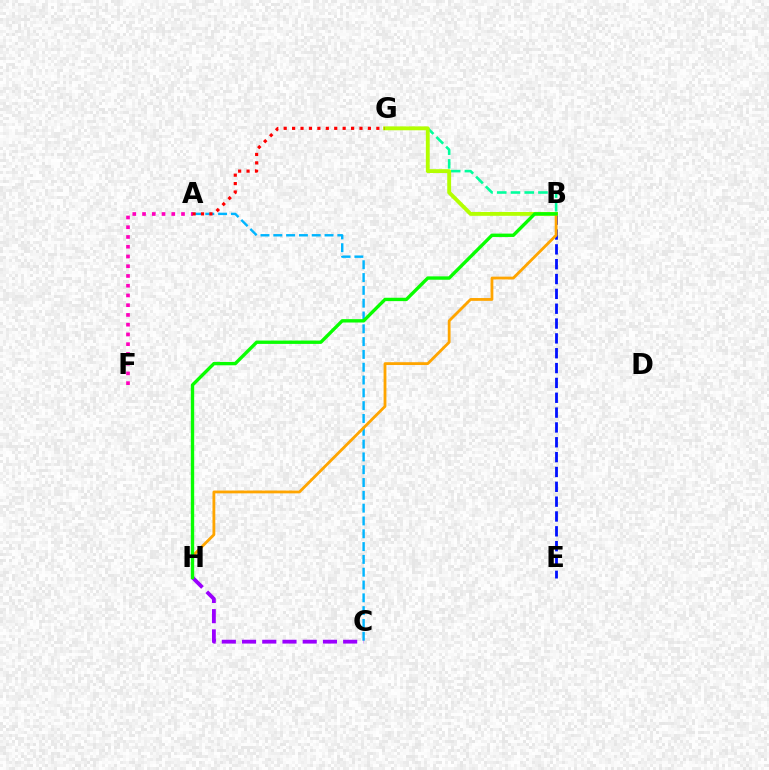{('B', 'G'): [{'color': '#00ff9d', 'line_style': 'dashed', 'thickness': 1.87}, {'color': '#b3ff00', 'line_style': 'solid', 'thickness': 2.78}], ('A', 'C'): [{'color': '#00b5ff', 'line_style': 'dashed', 'thickness': 1.74}], ('B', 'E'): [{'color': '#0010ff', 'line_style': 'dashed', 'thickness': 2.02}], ('C', 'H'): [{'color': '#9b00ff', 'line_style': 'dashed', 'thickness': 2.75}], ('A', 'F'): [{'color': '#ff00bd', 'line_style': 'dotted', 'thickness': 2.65}], ('A', 'G'): [{'color': '#ff0000', 'line_style': 'dotted', 'thickness': 2.29}], ('B', 'H'): [{'color': '#ffa500', 'line_style': 'solid', 'thickness': 2.03}, {'color': '#08ff00', 'line_style': 'solid', 'thickness': 2.42}]}